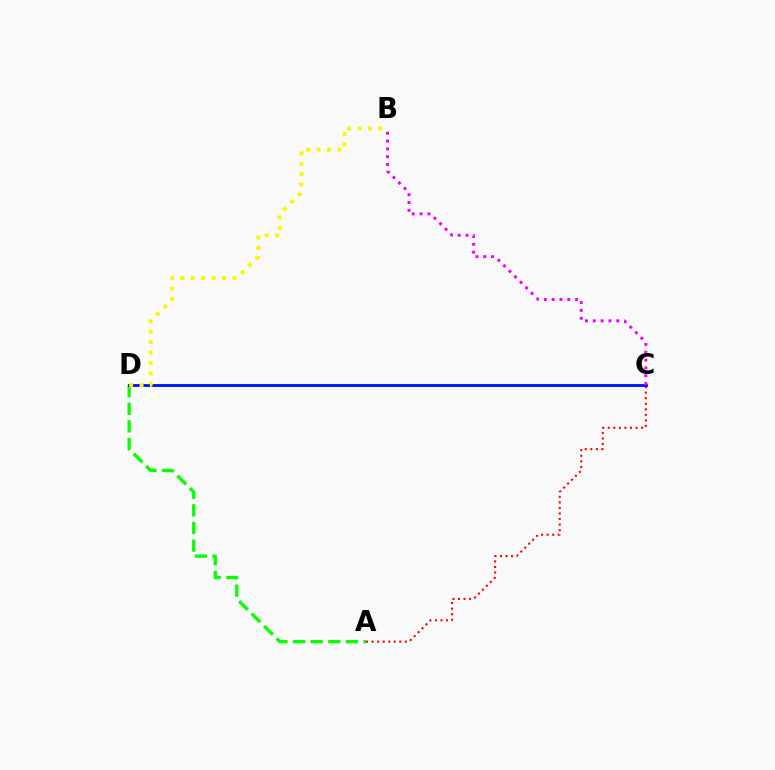{('C', 'D'): [{'color': '#00fff6', 'line_style': 'solid', 'thickness': 1.87}, {'color': '#0010ff', 'line_style': 'solid', 'thickness': 2.0}], ('A', 'C'): [{'color': '#ff0000', 'line_style': 'dotted', 'thickness': 1.51}], ('A', 'D'): [{'color': '#08ff00', 'line_style': 'dashed', 'thickness': 2.39}], ('B', 'D'): [{'color': '#fcf500', 'line_style': 'dotted', 'thickness': 2.83}], ('B', 'C'): [{'color': '#ee00ff', 'line_style': 'dotted', 'thickness': 2.12}]}